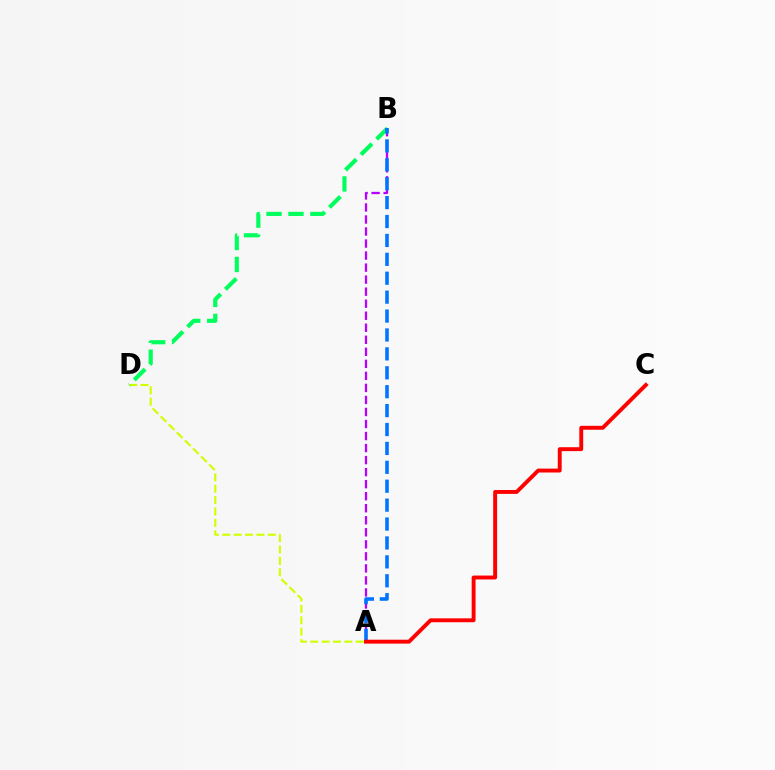{('A', 'D'): [{'color': '#d1ff00', 'line_style': 'dashed', 'thickness': 1.55}], ('B', 'D'): [{'color': '#00ff5c', 'line_style': 'dashed', 'thickness': 2.98}], ('A', 'B'): [{'color': '#b900ff', 'line_style': 'dashed', 'thickness': 1.63}, {'color': '#0074ff', 'line_style': 'dashed', 'thickness': 2.57}], ('A', 'C'): [{'color': '#ff0000', 'line_style': 'solid', 'thickness': 2.81}]}